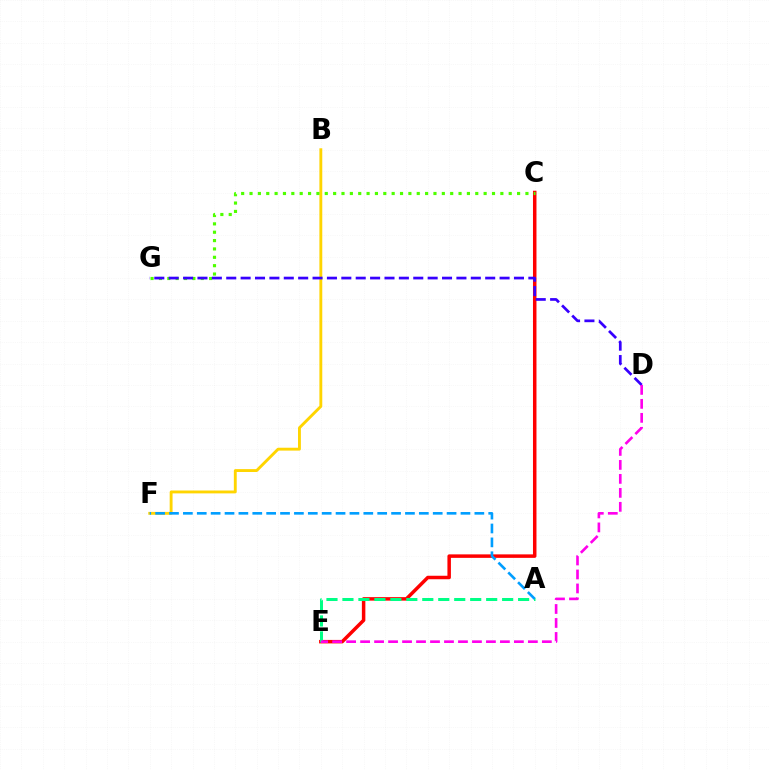{('C', 'E'): [{'color': '#ff0000', 'line_style': 'solid', 'thickness': 2.51}], ('A', 'E'): [{'color': '#00ff86', 'line_style': 'dashed', 'thickness': 2.17}], ('B', 'F'): [{'color': '#ffd500', 'line_style': 'solid', 'thickness': 2.07}], ('A', 'F'): [{'color': '#009eff', 'line_style': 'dashed', 'thickness': 1.89}], ('C', 'G'): [{'color': '#4fff00', 'line_style': 'dotted', 'thickness': 2.27}], ('D', 'G'): [{'color': '#3700ff', 'line_style': 'dashed', 'thickness': 1.95}], ('D', 'E'): [{'color': '#ff00ed', 'line_style': 'dashed', 'thickness': 1.9}]}